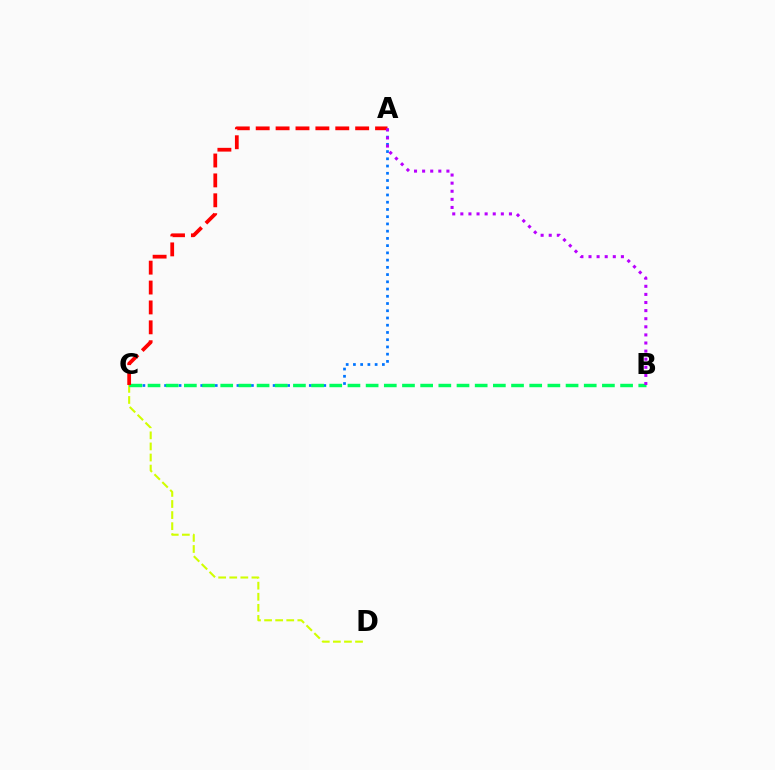{('C', 'D'): [{'color': '#d1ff00', 'line_style': 'dashed', 'thickness': 1.51}], ('A', 'C'): [{'color': '#0074ff', 'line_style': 'dotted', 'thickness': 1.97}, {'color': '#ff0000', 'line_style': 'dashed', 'thickness': 2.7}], ('B', 'C'): [{'color': '#00ff5c', 'line_style': 'dashed', 'thickness': 2.47}], ('A', 'B'): [{'color': '#b900ff', 'line_style': 'dotted', 'thickness': 2.2}]}